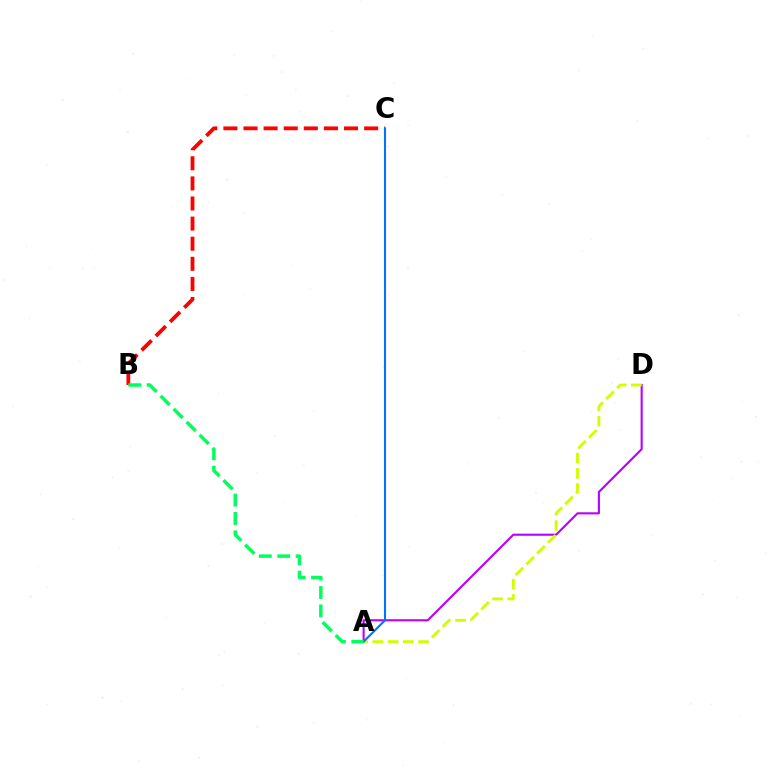{('B', 'C'): [{'color': '#ff0000', 'line_style': 'dashed', 'thickness': 2.73}], ('A', 'D'): [{'color': '#b900ff', 'line_style': 'solid', 'thickness': 1.52}, {'color': '#d1ff00', 'line_style': 'dashed', 'thickness': 2.07}], ('A', 'C'): [{'color': '#0074ff', 'line_style': 'solid', 'thickness': 1.51}], ('A', 'B'): [{'color': '#00ff5c', 'line_style': 'dashed', 'thickness': 2.5}]}